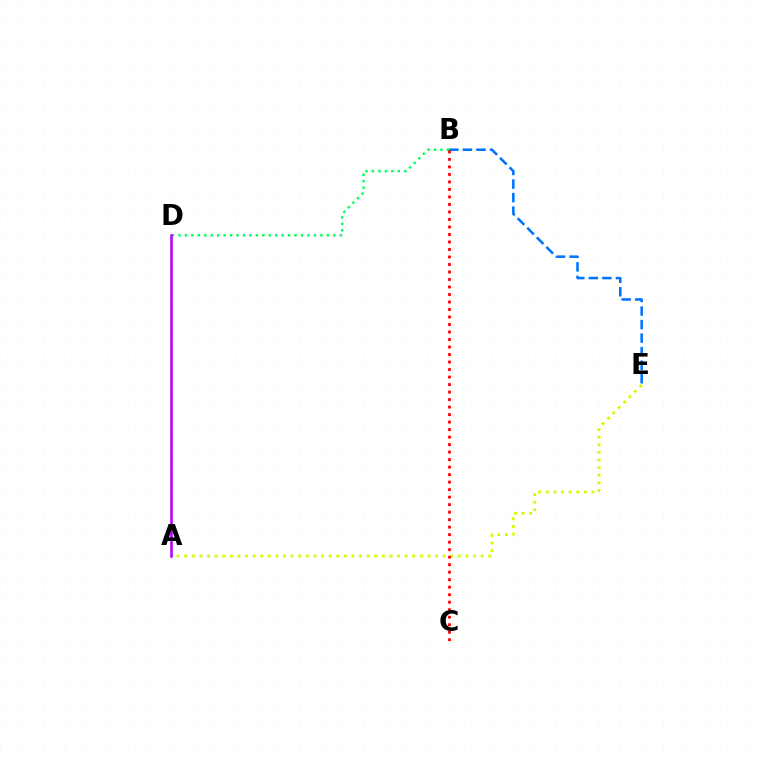{('A', 'E'): [{'color': '#d1ff00', 'line_style': 'dotted', 'thickness': 2.07}], ('B', 'D'): [{'color': '#00ff5c', 'line_style': 'dotted', 'thickness': 1.75}], ('B', 'E'): [{'color': '#0074ff', 'line_style': 'dashed', 'thickness': 1.84}], ('A', 'D'): [{'color': '#b900ff', 'line_style': 'solid', 'thickness': 1.83}], ('B', 'C'): [{'color': '#ff0000', 'line_style': 'dotted', 'thickness': 2.04}]}